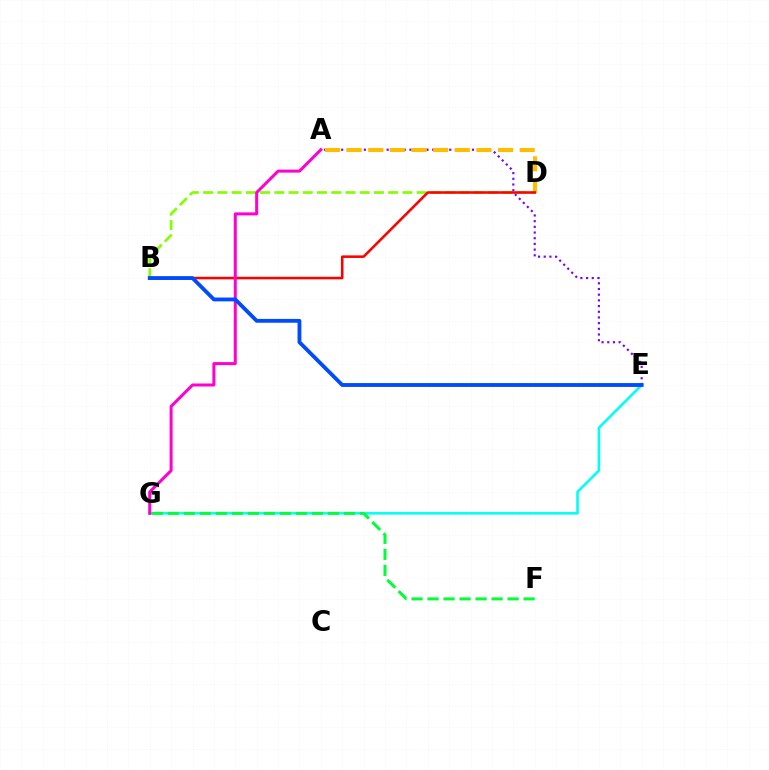{('B', 'D'): [{'color': '#84ff00', 'line_style': 'dashed', 'thickness': 1.93}, {'color': '#ff0000', 'line_style': 'solid', 'thickness': 1.84}], ('A', 'E'): [{'color': '#7200ff', 'line_style': 'dotted', 'thickness': 1.55}], ('E', 'G'): [{'color': '#00fff6', 'line_style': 'solid', 'thickness': 1.85}], ('A', 'D'): [{'color': '#ffbd00', 'line_style': 'dashed', 'thickness': 2.94}], ('A', 'G'): [{'color': '#ff00cf', 'line_style': 'solid', 'thickness': 2.17}], ('F', 'G'): [{'color': '#00ff39', 'line_style': 'dashed', 'thickness': 2.18}], ('B', 'E'): [{'color': '#004bff', 'line_style': 'solid', 'thickness': 2.76}]}